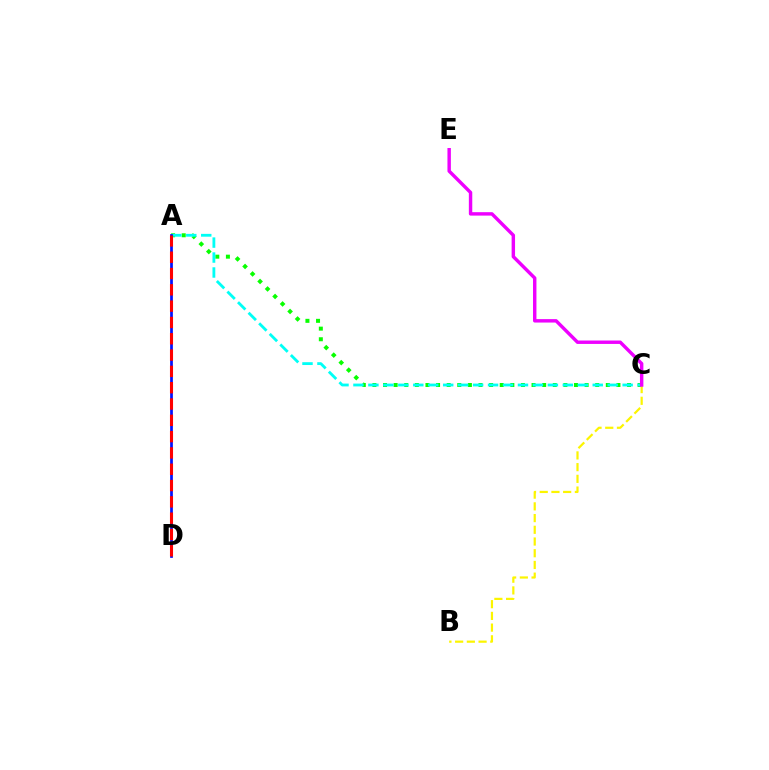{('A', 'C'): [{'color': '#08ff00', 'line_style': 'dotted', 'thickness': 2.88}, {'color': '#00fff6', 'line_style': 'dashed', 'thickness': 2.03}], ('B', 'C'): [{'color': '#fcf500', 'line_style': 'dashed', 'thickness': 1.59}], ('C', 'E'): [{'color': '#ee00ff', 'line_style': 'solid', 'thickness': 2.47}], ('A', 'D'): [{'color': '#0010ff', 'line_style': 'solid', 'thickness': 1.96}, {'color': '#ff0000', 'line_style': 'dashed', 'thickness': 2.22}]}